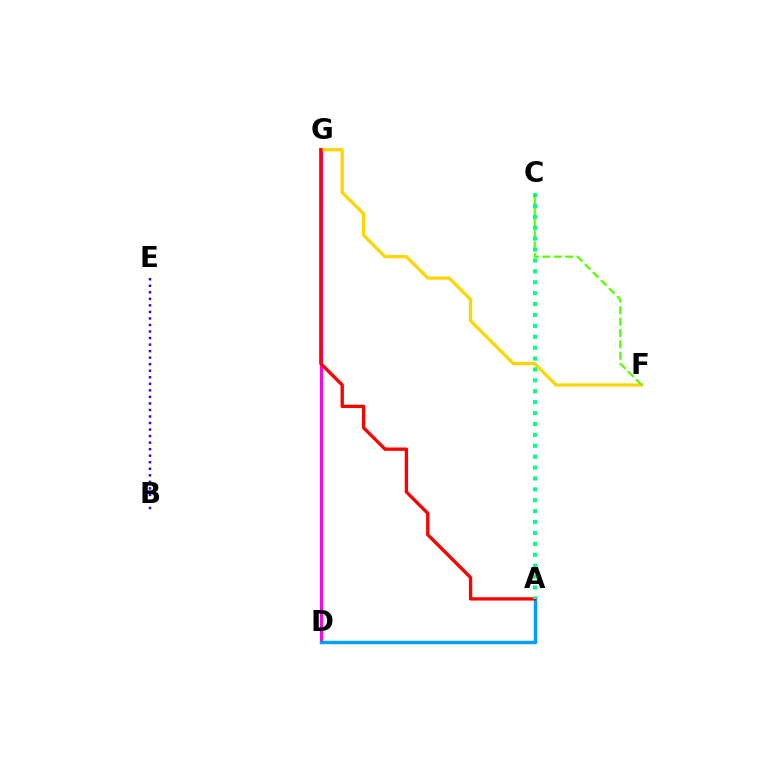{('D', 'G'): [{'color': '#ff00ed', 'line_style': 'solid', 'thickness': 2.2}], ('A', 'D'): [{'color': '#009eff', 'line_style': 'solid', 'thickness': 2.5}], ('B', 'E'): [{'color': '#3700ff', 'line_style': 'dotted', 'thickness': 1.78}], ('F', 'G'): [{'color': '#ffd500', 'line_style': 'solid', 'thickness': 2.35}], ('C', 'F'): [{'color': '#4fff00', 'line_style': 'dashed', 'thickness': 1.55}], ('A', 'G'): [{'color': '#ff0000', 'line_style': 'solid', 'thickness': 2.4}], ('A', 'C'): [{'color': '#00ff86', 'line_style': 'dotted', 'thickness': 2.96}]}